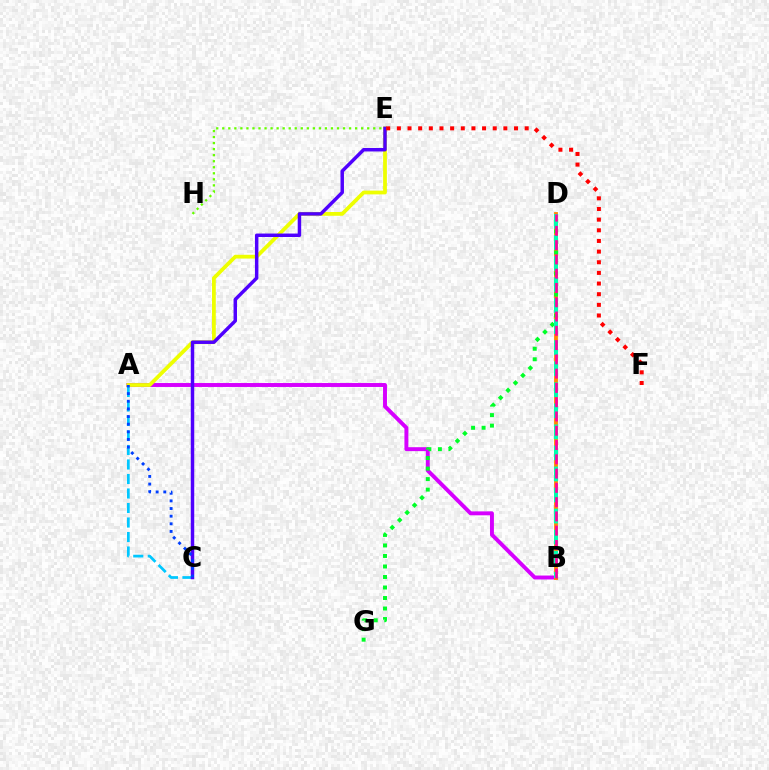{('A', 'B'): [{'color': '#d600ff', 'line_style': 'solid', 'thickness': 2.83}], ('B', 'D'): [{'color': '#ff8800', 'line_style': 'solid', 'thickness': 2.74}, {'color': '#00ffaf', 'line_style': 'dashed', 'thickness': 2.86}, {'color': '#ff00a0', 'line_style': 'dashed', 'thickness': 1.94}], ('A', 'C'): [{'color': '#00c7ff', 'line_style': 'dashed', 'thickness': 1.97}, {'color': '#003fff', 'line_style': 'dotted', 'thickness': 2.08}], ('A', 'E'): [{'color': '#eeff00', 'line_style': 'solid', 'thickness': 2.71}], ('D', 'G'): [{'color': '#00ff27', 'line_style': 'dotted', 'thickness': 2.86}], ('C', 'E'): [{'color': '#4f00ff', 'line_style': 'solid', 'thickness': 2.5}], ('E', 'F'): [{'color': '#ff0000', 'line_style': 'dotted', 'thickness': 2.89}], ('E', 'H'): [{'color': '#66ff00', 'line_style': 'dotted', 'thickness': 1.64}]}